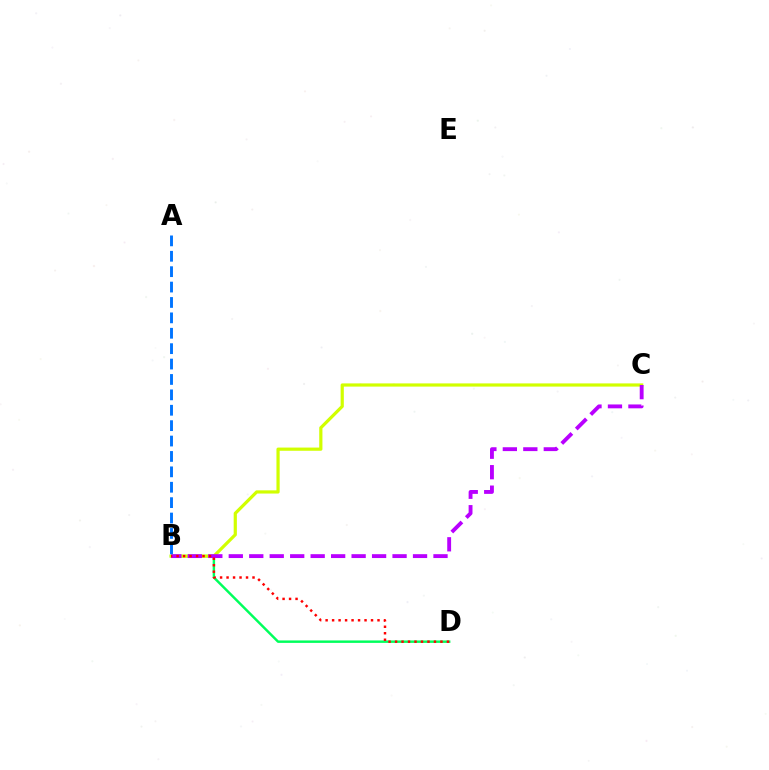{('B', 'D'): [{'color': '#00ff5c', 'line_style': 'solid', 'thickness': 1.76}, {'color': '#ff0000', 'line_style': 'dotted', 'thickness': 1.76}], ('B', 'C'): [{'color': '#d1ff00', 'line_style': 'solid', 'thickness': 2.31}, {'color': '#b900ff', 'line_style': 'dashed', 'thickness': 2.78}], ('A', 'B'): [{'color': '#0074ff', 'line_style': 'dashed', 'thickness': 2.09}]}